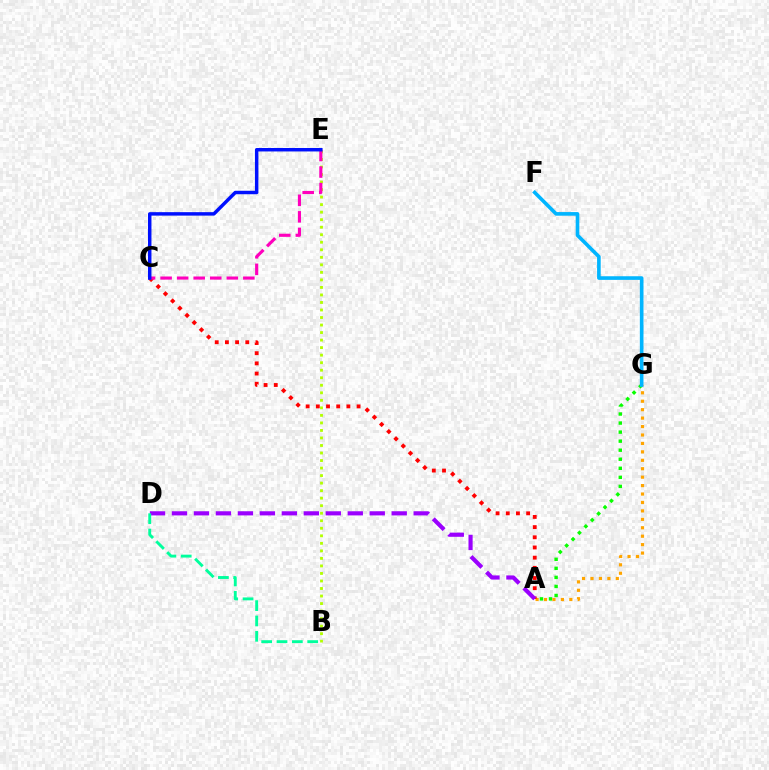{('A', 'G'): [{'color': '#08ff00', 'line_style': 'dotted', 'thickness': 2.46}, {'color': '#ffa500', 'line_style': 'dotted', 'thickness': 2.29}], ('B', 'E'): [{'color': '#b3ff00', 'line_style': 'dotted', 'thickness': 2.05}], ('F', 'G'): [{'color': '#00b5ff', 'line_style': 'solid', 'thickness': 2.62}], ('A', 'C'): [{'color': '#ff0000', 'line_style': 'dotted', 'thickness': 2.77}], ('A', 'D'): [{'color': '#9b00ff', 'line_style': 'dashed', 'thickness': 2.99}], ('C', 'E'): [{'color': '#ff00bd', 'line_style': 'dashed', 'thickness': 2.25}, {'color': '#0010ff', 'line_style': 'solid', 'thickness': 2.49}], ('B', 'D'): [{'color': '#00ff9d', 'line_style': 'dashed', 'thickness': 2.08}]}